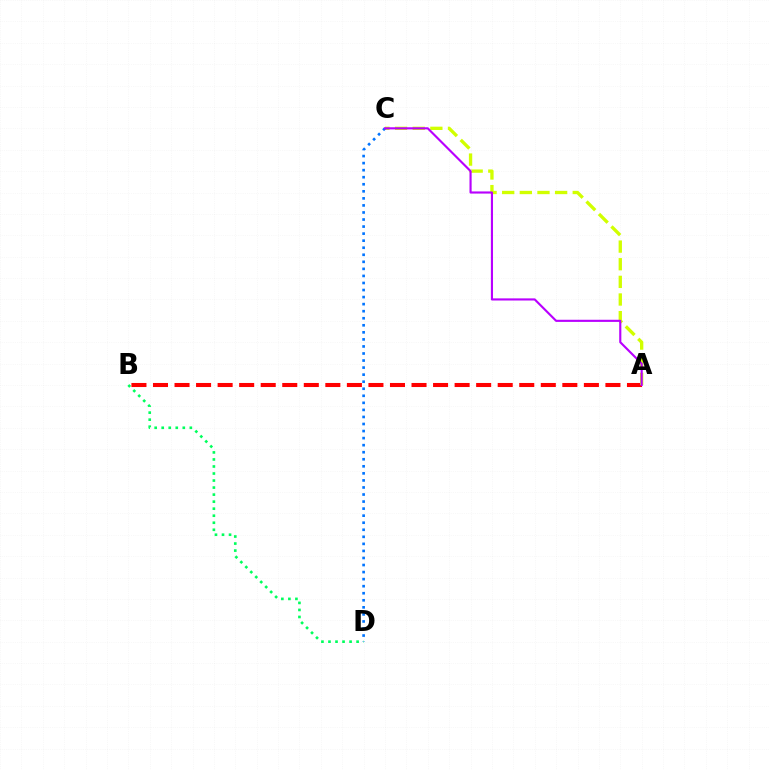{('A', 'B'): [{'color': '#ff0000', 'line_style': 'dashed', 'thickness': 2.93}], ('A', 'C'): [{'color': '#d1ff00', 'line_style': 'dashed', 'thickness': 2.4}, {'color': '#b900ff', 'line_style': 'solid', 'thickness': 1.54}], ('C', 'D'): [{'color': '#0074ff', 'line_style': 'dotted', 'thickness': 1.92}], ('B', 'D'): [{'color': '#00ff5c', 'line_style': 'dotted', 'thickness': 1.91}]}